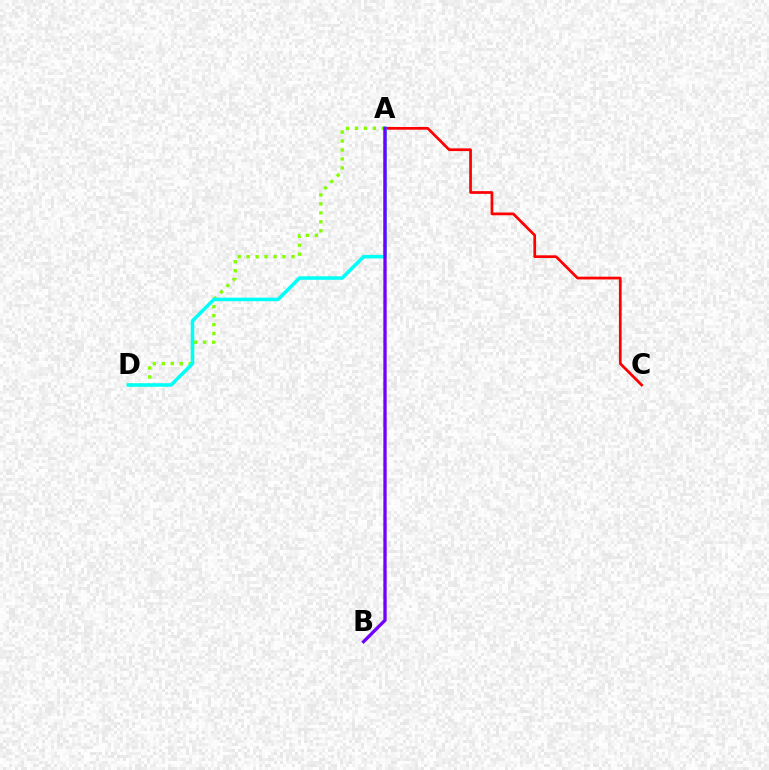{('A', 'C'): [{'color': '#ff0000', 'line_style': 'solid', 'thickness': 1.96}], ('A', 'D'): [{'color': '#84ff00', 'line_style': 'dotted', 'thickness': 2.44}, {'color': '#00fff6', 'line_style': 'solid', 'thickness': 2.55}], ('A', 'B'): [{'color': '#7200ff', 'line_style': 'solid', 'thickness': 2.38}]}